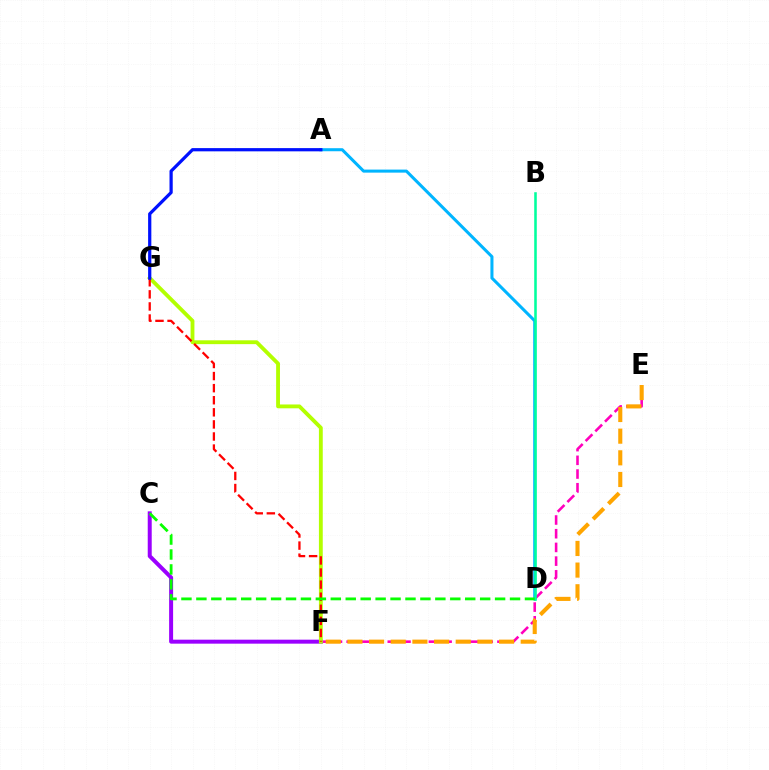{('E', 'F'): [{'color': '#ff00bd', 'line_style': 'dashed', 'thickness': 1.86}, {'color': '#ffa500', 'line_style': 'dashed', 'thickness': 2.94}], ('C', 'F'): [{'color': '#9b00ff', 'line_style': 'solid', 'thickness': 2.87}], ('F', 'G'): [{'color': '#b3ff00', 'line_style': 'solid', 'thickness': 2.76}, {'color': '#ff0000', 'line_style': 'dashed', 'thickness': 1.64}], ('A', 'D'): [{'color': '#00b5ff', 'line_style': 'solid', 'thickness': 2.19}], ('A', 'G'): [{'color': '#0010ff', 'line_style': 'solid', 'thickness': 2.32}], ('B', 'D'): [{'color': '#00ff9d', 'line_style': 'solid', 'thickness': 1.85}], ('C', 'D'): [{'color': '#08ff00', 'line_style': 'dashed', 'thickness': 2.03}]}